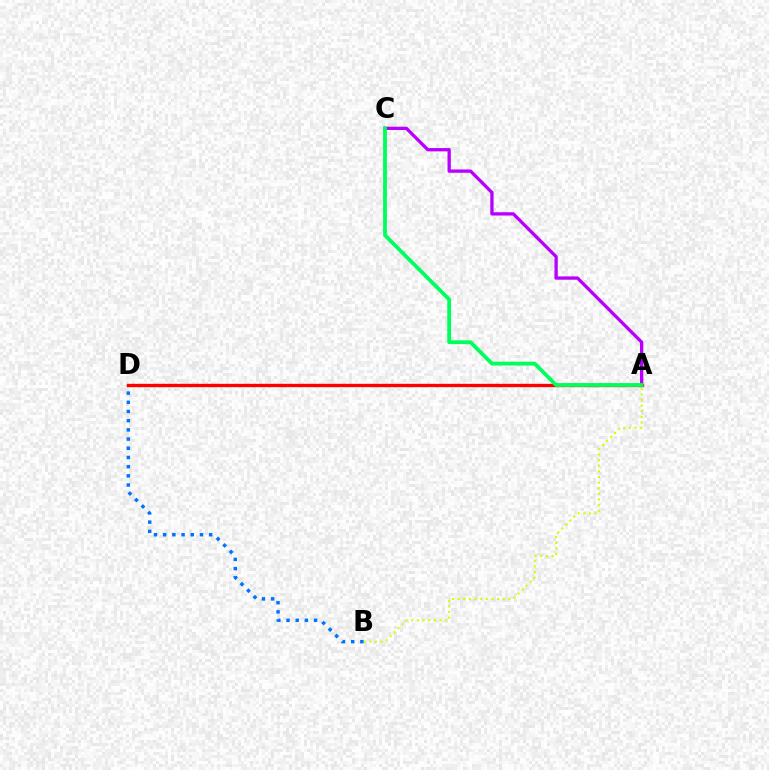{('A', 'C'): [{'color': '#b900ff', 'line_style': 'solid', 'thickness': 2.38}, {'color': '#00ff5c', 'line_style': 'solid', 'thickness': 2.74}], ('A', 'B'): [{'color': '#d1ff00', 'line_style': 'dotted', 'thickness': 1.53}], ('B', 'D'): [{'color': '#0074ff', 'line_style': 'dotted', 'thickness': 2.5}], ('A', 'D'): [{'color': '#ff0000', 'line_style': 'solid', 'thickness': 2.4}]}